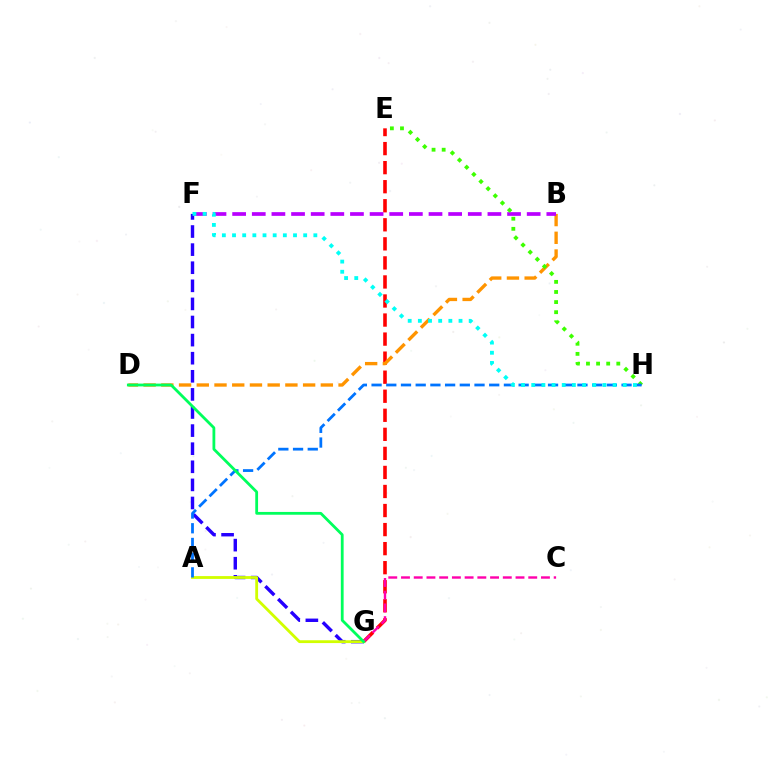{('E', 'G'): [{'color': '#ff0000', 'line_style': 'dashed', 'thickness': 2.59}], ('F', 'G'): [{'color': '#2500ff', 'line_style': 'dashed', 'thickness': 2.46}], ('B', 'D'): [{'color': '#ff9400', 'line_style': 'dashed', 'thickness': 2.41}], ('B', 'F'): [{'color': '#b900ff', 'line_style': 'dashed', 'thickness': 2.67}], ('E', 'H'): [{'color': '#3dff00', 'line_style': 'dotted', 'thickness': 2.75}], ('A', 'G'): [{'color': '#d1ff00', 'line_style': 'solid', 'thickness': 2.03}], ('A', 'H'): [{'color': '#0074ff', 'line_style': 'dashed', 'thickness': 2.0}], ('C', 'G'): [{'color': '#ff00ac', 'line_style': 'dashed', 'thickness': 1.73}], ('D', 'G'): [{'color': '#00ff5c', 'line_style': 'solid', 'thickness': 2.01}], ('F', 'H'): [{'color': '#00fff6', 'line_style': 'dotted', 'thickness': 2.76}]}